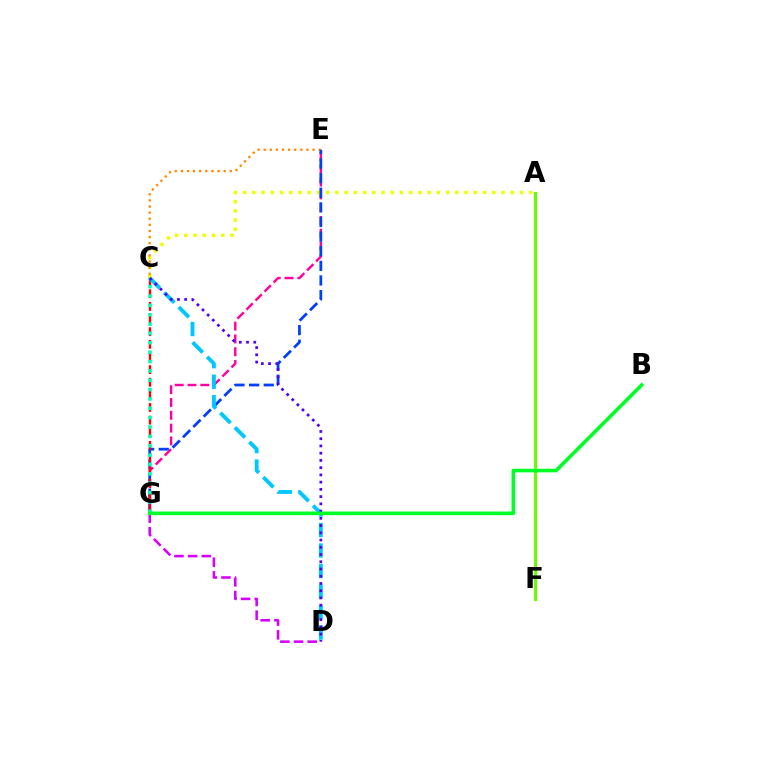{('A', 'F'): [{'color': '#66ff00', 'line_style': 'solid', 'thickness': 2.21}], ('E', 'G'): [{'color': '#ff00a0', 'line_style': 'dashed', 'thickness': 1.74}, {'color': '#003fff', 'line_style': 'dashed', 'thickness': 1.99}], ('D', 'G'): [{'color': '#d600ff', 'line_style': 'dashed', 'thickness': 1.86}], ('A', 'C'): [{'color': '#eeff00', 'line_style': 'dotted', 'thickness': 2.51}], ('C', 'E'): [{'color': '#ff8800', 'line_style': 'dotted', 'thickness': 1.66}], ('C', 'G'): [{'color': '#ff0000', 'line_style': 'dashed', 'thickness': 1.72}, {'color': '#00ffaf', 'line_style': 'dotted', 'thickness': 2.54}], ('C', 'D'): [{'color': '#00c7ff', 'line_style': 'dashed', 'thickness': 2.79}, {'color': '#4f00ff', 'line_style': 'dotted', 'thickness': 1.97}], ('B', 'G'): [{'color': '#00ff27', 'line_style': 'solid', 'thickness': 2.59}]}